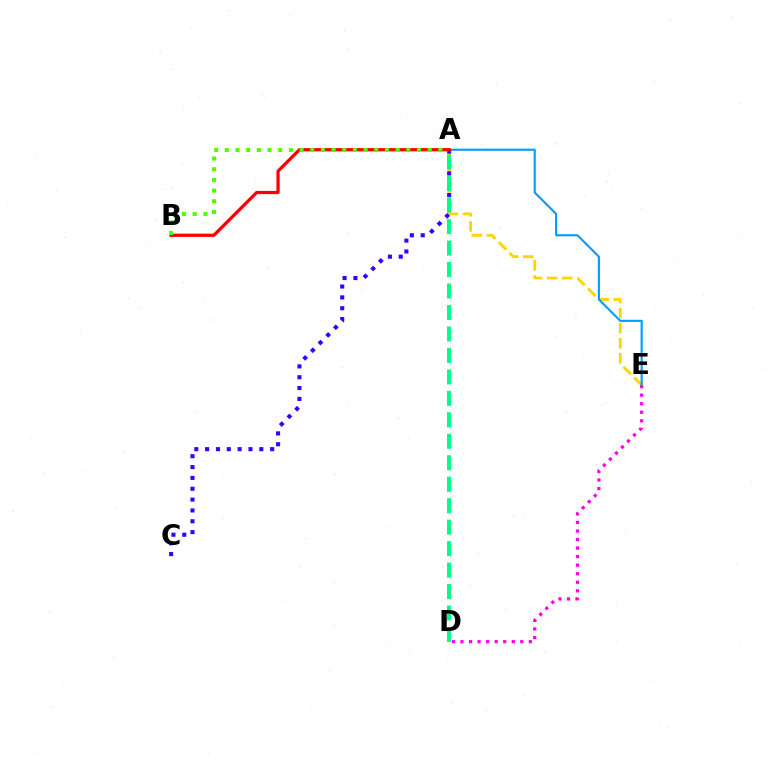{('A', 'E'): [{'color': '#ffd500', 'line_style': 'dashed', 'thickness': 2.05}, {'color': '#009eff', 'line_style': 'solid', 'thickness': 1.54}], ('A', 'C'): [{'color': '#3700ff', 'line_style': 'dotted', 'thickness': 2.94}], ('A', 'B'): [{'color': '#ff0000', 'line_style': 'solid', 'thickness': 2.33}, {'color': '#4fff00', 'line_style': 'dotted', 'thickness': 2.9}], ('A', 'D'): [{'color': '#00ff86', 'line_style': 'dashed', 'thickness': 2.92}], ('D', 'E'): [{'color': '#ff00ed', 'line_style': 'dotted', 'thickness': 2.32}]}